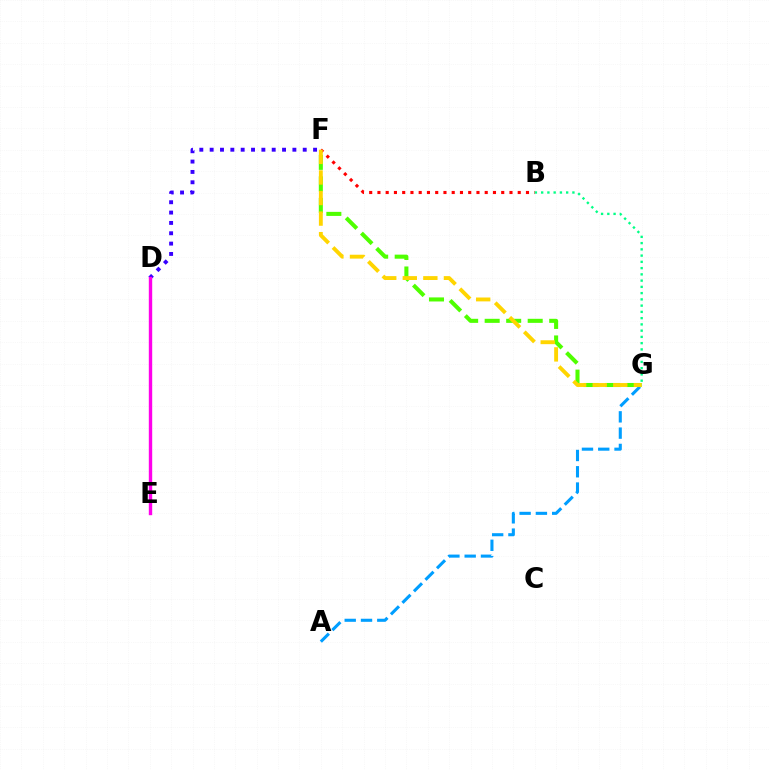{('D', 'F'): [{'color': '#3700ff', 'line_style': 'dotted', 'thickness': 2.81}], ('A', 'G'): [{'color': '#009eff', 'line_style': 'dashed', 'thickness': 2.21}], ('F', 'G'): [{'color': '#4fff00', 'line_style': 'dashed', 'thickness': 2.92}, {'color': '#ffd500', 'line_style': 'dashed', 'thickness': 2.79}], ('D', 'E'): [{'color': '#ff00ed', 'line_style': 'solid', 'thickness': 2.44}], ('B', 'F'): [{'color': '#ff0000', 'line_style': 'dotted', 'thickness': 2.24}], ('B', 'G'): [{'color': '#00ff86', 'line_style': 'dotted', 'thickness': 1.7}]}